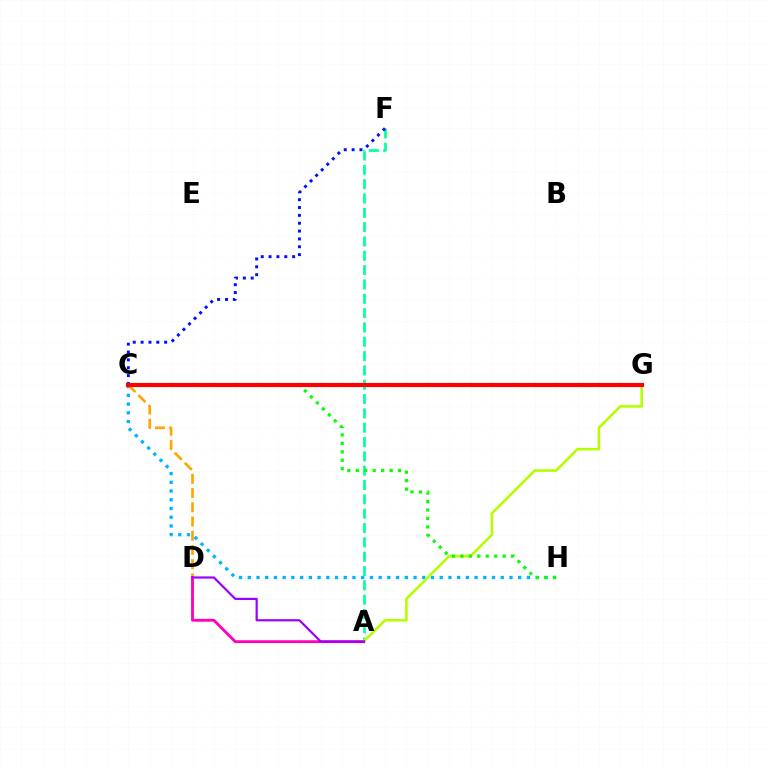{('A', 'F'): [{'color': '#00ff9d', 'line_style': 'dashed', 'thickness': 1.95}], ('C', 'F'): [{'color': '#0010ff', 'line_style': 'dotted', 'thickness': 2.13}], ('C', 'H'): [{'color': '#00b5ff', 'line_style': 'dotted', 'thickness': 2.37}, {'color': '#08ff00', 'line_style': 'dotted', 'thickness': 2.3}], ('C', 'D'): [{'color': '#ffa500', 'line_style': 'dashed', 'thickness': 1.93}], ('A', 'G'): [{'color': '#b3ff00', 'line_style': 'solid', 'thickness': 1.86}], ('C', 'G'): [{'color': '#ff0000', 'line_style': 'solid', 'thickness': 2.99}], ('A', 'D'): [{'color': '#ff00bd', 'line_style': 'solid', 'thickness': 2.04}, {'color': '#9b00ff', 'line_style': 'solid', 'thickness': 1.58}]}